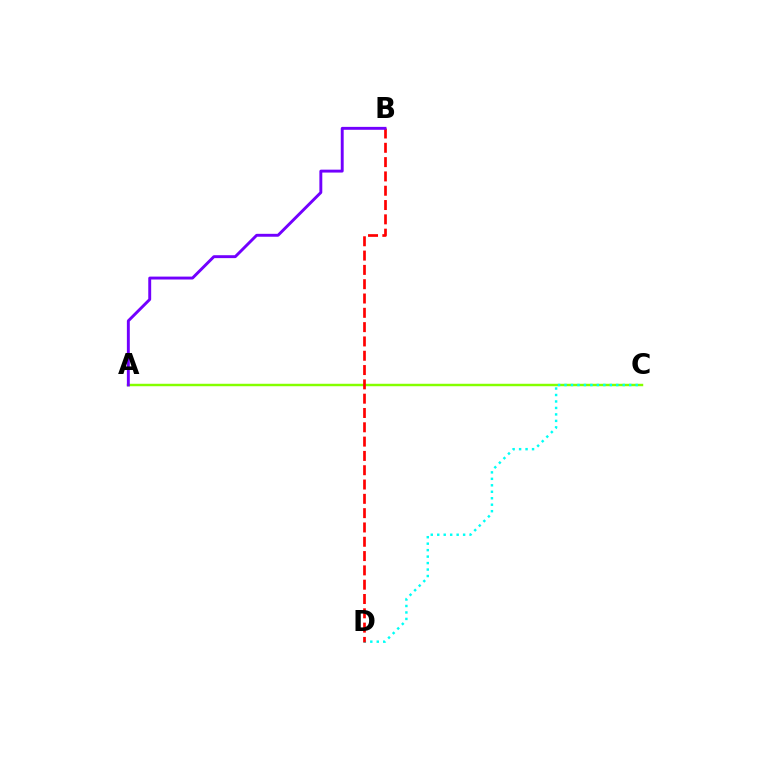{('A', 'C'): [{'color': '#84ff00', 'line_style': 'solid', 'thickness': 1.76}], ('C', 'D'): [{'color': '#00fff6', 'line_style': 'dotted', 'thickness': 1.76}], ('B', 'D'): [{'color': '#ff0000', 'line_style': 'dashed', 'thickness': 1.94}], ('A', 'B'): [{'color': '#7200ff', 'line_style': 'solid', 'thickness': 2.09}]}